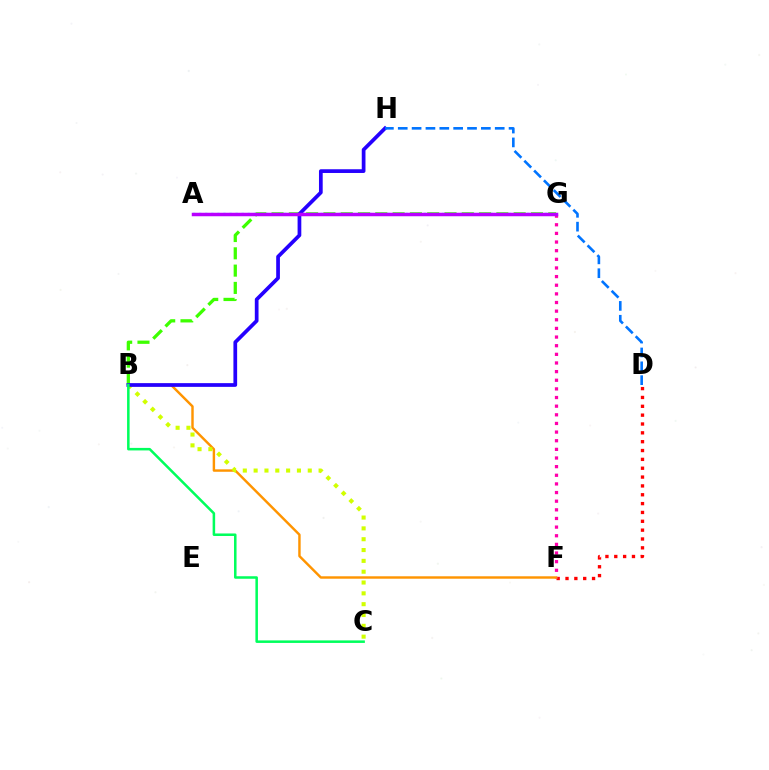{('D', 'F'): [{'color': '#ff0000', 'line_style': 'dotted', 'thickness': 2.4}], ('A', 'G'): [{'color': '#00fff6', 'line_style': 'dotted', 'thickness': 1.65}, {'color': '#b900ff', 'line_style': 'solid', 'thickness': 2.51}], ('F', 'G'): [{'color': '#ff00ac', 'line_style': 'dotted', 'thickness': 2.35}], ('B', 'F'): [{'color': '#ff9400', 'line_style': 'solid', 'thickness': 1.75}], ('B', 'C'): [{'color': '#d1ff00', 'line_style': 'dotted', 'thickness': 2.94}, {'color': '#00ff5c', 'line_style': 'solid', 'thickness': 1.82}], ('B', 'G'): [{'color': '#3dff00', 'line_style': 'dashed', 'thickness': 2.35}], ('B', 'H'): [{'color': '#2500ff', 'line_style': 'solid', 'thickness': 2.68}], ('D', 'H'): [{'color': '#0074ff', 'line_style': 'dashed', 'thickness': 1.88}]}